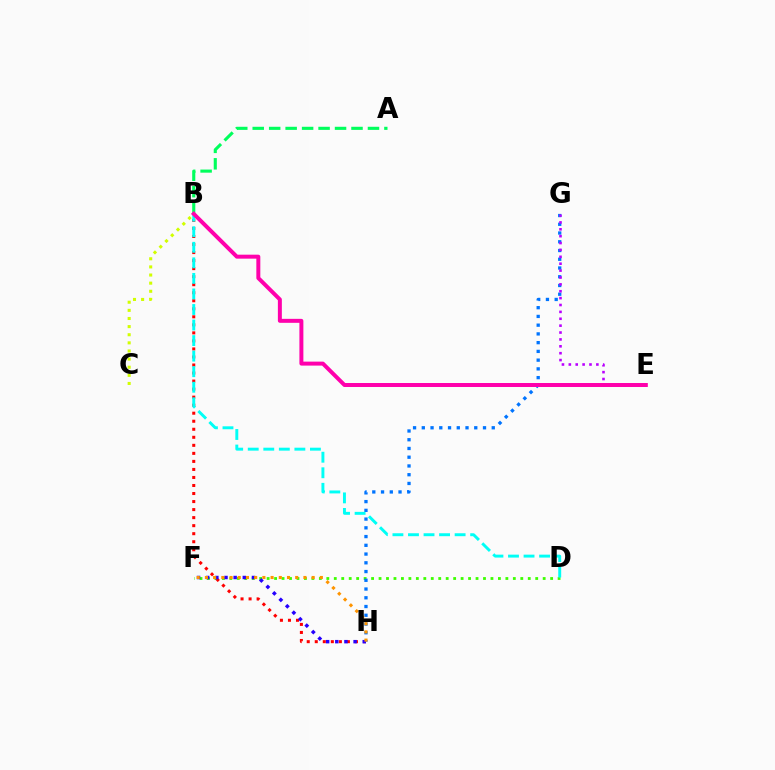{('A', 'B'): [{'color': '#00ff5c', 'line_style': 'dashed', 'thickness': 2.24}], ('D', 'F'): [{'color': '#3dff00', 'line_style': 'dotted', 'thickness': 2.03}], ('G', 'H'): [{'color': '#0074ff', 'line_style': 'dotted', 'thickness': 2.38}], ('B', 'H'): [{'color': '#ff0000', 'line_style': 'dotted', 'thickness': 2.18}], ('B', 'C'): [{'color': '#d1ff00', 'line_style': 'dotted', 'thickness': 2.21}], ('F', 'H'): [{'color': '#2500ff', 'line_style': 'dotted', 'thickness': 2.49}, {'color': '#ff9400', 'line_style': 'dotted', 'thickness': 2.23}], ('B', 'D'): [{'color': '#00fff6', 'line_style': 'dashed', 'thickness': 2.11}], ('E', 'G'): [{'color': '#b900ff', 'line_style': 'dotted', 'thickness': 1.87}], ('B', 'E'): [{'color': '#ff00ac', 'line_style': 'solid', 'thickness': 2.86}]}